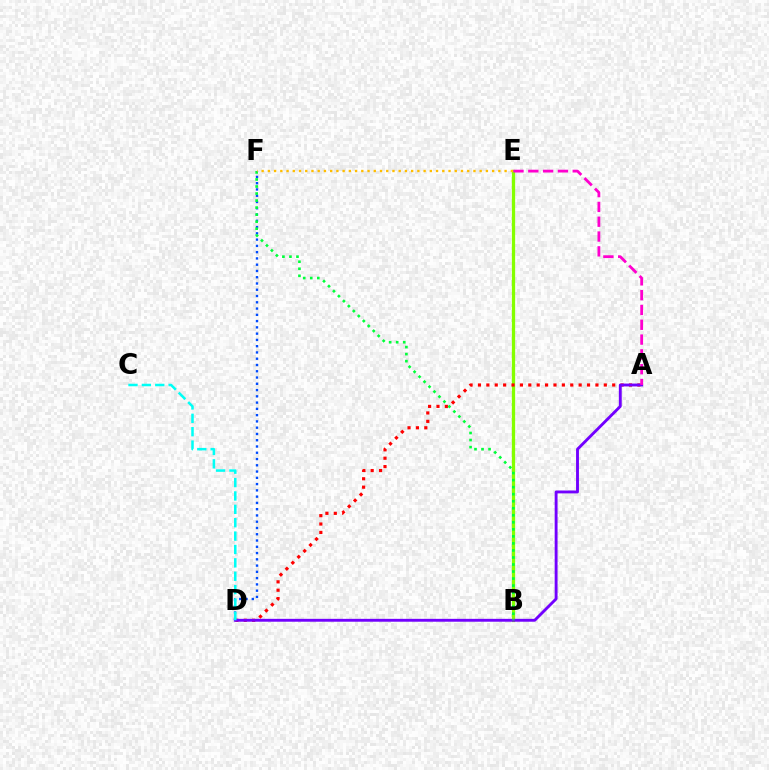{('B', 'E'): [{'color': '#84ff00', 'line_style': 'solid', 'thickness': 2.36}], ('A', 'D'): [{'color': '#ff0000', 'line_style': 'dotted', 'thickness': 2.28}, {'color': '#7200ff', 'line_style': 'solid', 'thickness': 2.07}], ('D', 'F'): [{'color': '#004bff', 'line_style': 'dotted', 'thickness': 1.7}], ('C', 'D'): [{'color': '#00fff6', 'line_style': 'dashed', 'thickness': 1.82}], ('A', 'E'): [{'color': '#ff00cf', 'line_style': 'dashed', 'thickness': 2.01}], ('B', 'F'): [{'color': '#00ff39', 'line_style': 'dotted', 'thickness': 1.91}], ('E', 'F'): [{'color': '#ffbd00', 'line_style': 'dotted', 'thickness': 1.69}]}